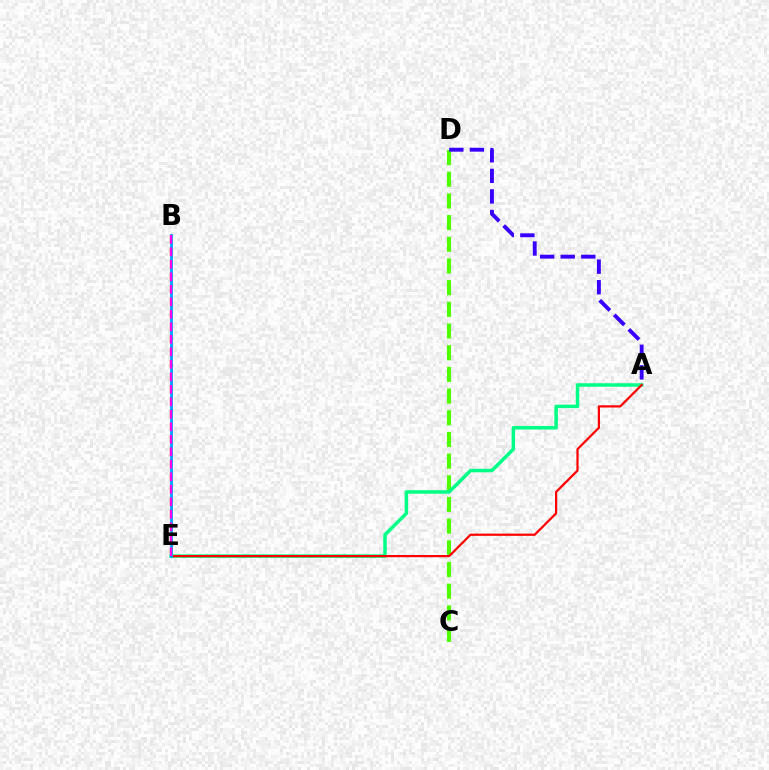{('B', 'E'): [{'color': '#ffd500', 'line_style': 'dashed', 'thickness': 1.69}, {'color': '#009eff', 'line_style': 'solid', 'thickness': 2.0}, {'color': '#ff00ed', 'line_style': 'dashed', 'thickness': 1.7}], ('C', 'D'): [{'color': '#4fff00', 'line_style': 'dashed', 'thickness': 2.95}], ('A', 'E'): [{'color': '#00ff86', 'line_style': 'solid', 'thickness': 2.52}, {'color': '#ff0000', 'line_style': 'solid', 'thickness': 1.6}], ('A', 'D'): [{'color': '#3700ff', 'line_style': 'dashed', 'thickness': 2.8}]}